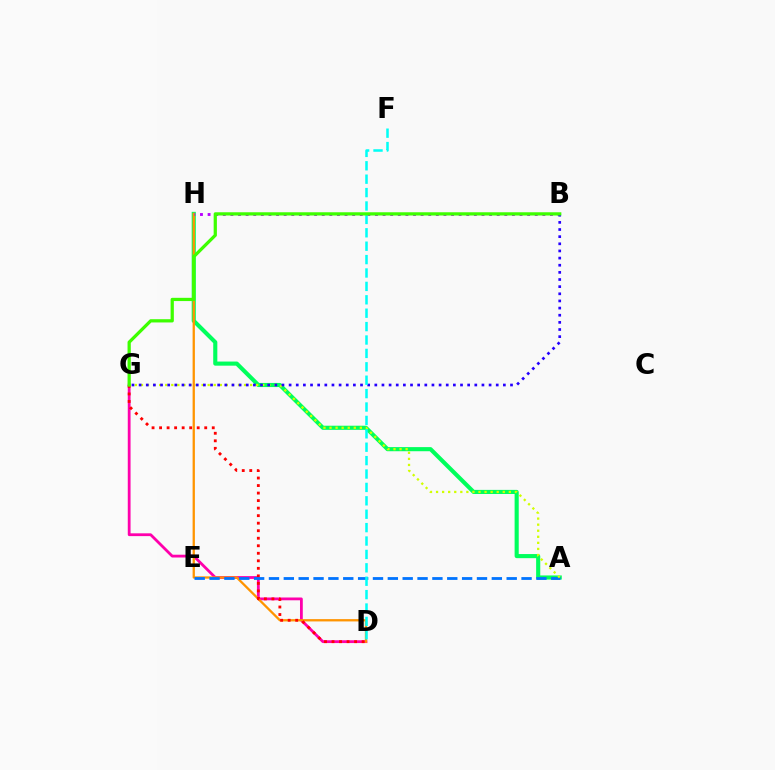{('D', 'G'): [{'color': '#ff00ac', 'line_style': 'solid', 'thickness': 2.01}, {'color': '#ff0000', 'line_style': 'dotted', 'thickness': 2.04}], ('A', 'H'): [{'color': '#00ff5c', 'line_style': 'solid', 'thickness': 2.96}], ('D', 'H'): [{'color': '#ff9400', 'line_style': 'solid', 'thickness': 1.65}], ('B', 'H'): [{'color': '#b900ff', 'line_style': 'dotted', 'thickness': 2.07}], ('A', 'E'): [{'color': '#0074ff', 'line_style': 'dashed', 'thickness': 2.02}], ('A', 'G'): [{'color': '#d1ff00', 'line_style': 'dotted', 'thickness': 1.65}], ('B', 'G'): [{'color': '#2500ff', 'line_style': 'dotted', 'thickness': 1.94}, {'color': '#3dff00', 'line_style': 'solid', 'thickness': 2.34}], ('D', 'F'): [{'color': '#00fff6', 'line_style': 'dashed', 'thickness': 1.82}]}